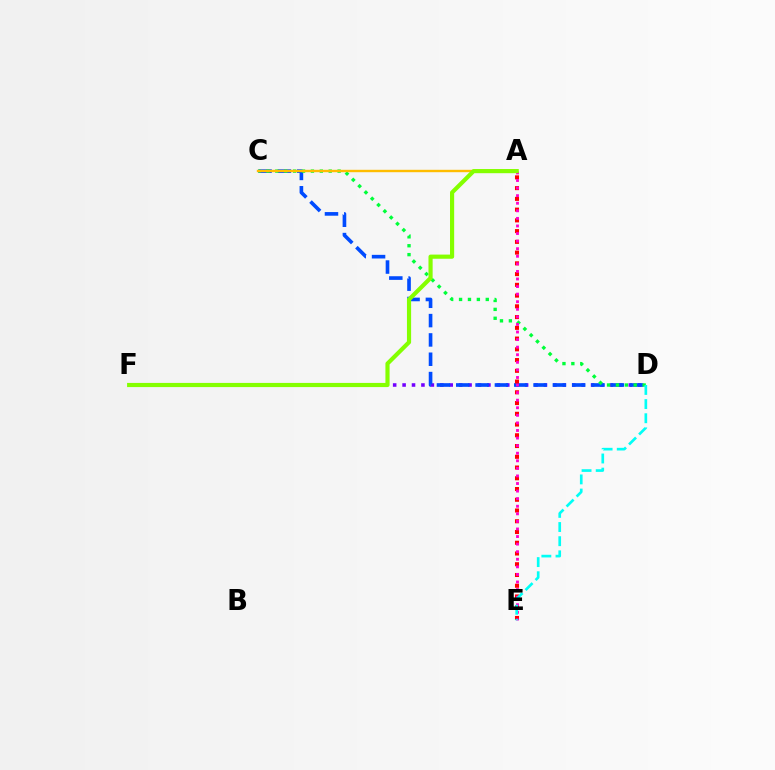{('D', 'F'): [{'color': '#7200ff', 'line_style': 'dotted', 'thickness': 2.56}], ('C', 'D'): [{'color': '#004bff', 'line_style': 'dashed', 'thickness': 2.62}, {'color': '#00ff39', 'line_style': 'dotted', 'thickness': 2.42}], ('A', 'C'): [{'color': '#ffbd00', 'line_style': 'solid', 'thickness': 1.72}], ('A', 'E'): [{'color': '#ff0000', 'line_style': 'dotted', 'thickness': 2.92}, {'color': '#ff00cf', 'line_style': 'dotted', 'thickness': 2.06}], ('A', 'F'): [{'color': '#84ff00', 'line_style': 'solid', 'thickness': 2.99}], ('D', 'E'): [{'color': '#00fff6', 'line_style': 'dashed', 'thickness': 1.92}]}